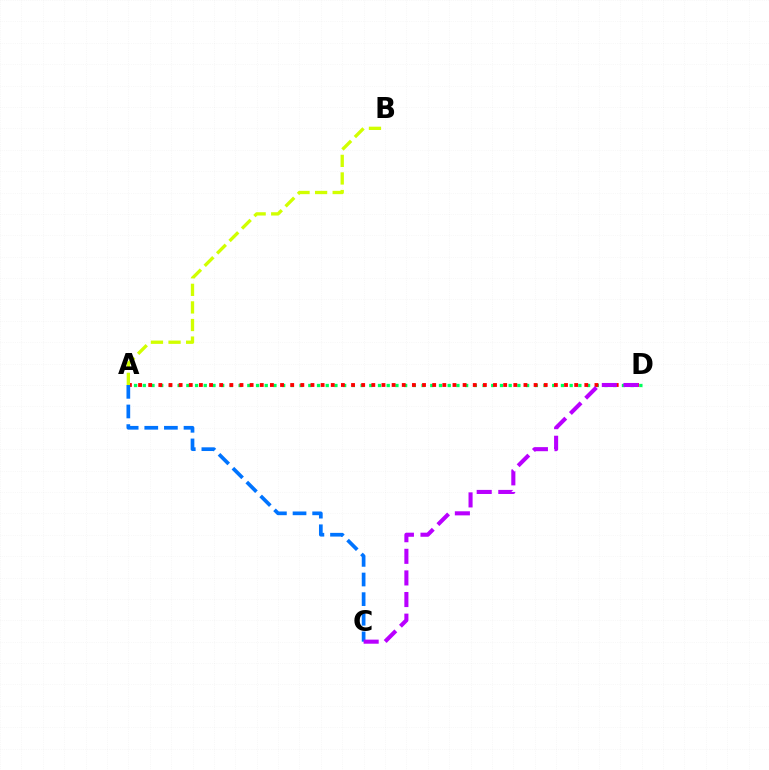{('A', 'D'): [{'color': '#00ff5c', 'line_style': 'dotted', 'thickness': 2.37}, {'color': '#ff0000', 'line_style': 'dotted', 'thickness': 2.76}], ('A', 'C'): [{'color': '#0074ff', 'line_style': 'dashed', 'thickness': 2.67}], ('A', 'B'): [{'color': '#d1ff00', 'line_style': 'dashed', 'thickness': 2.39}], ('C', 'D'): [{'color': '#b900ff', 'line_style': 'dashed', 'thickness': 2.94}]}